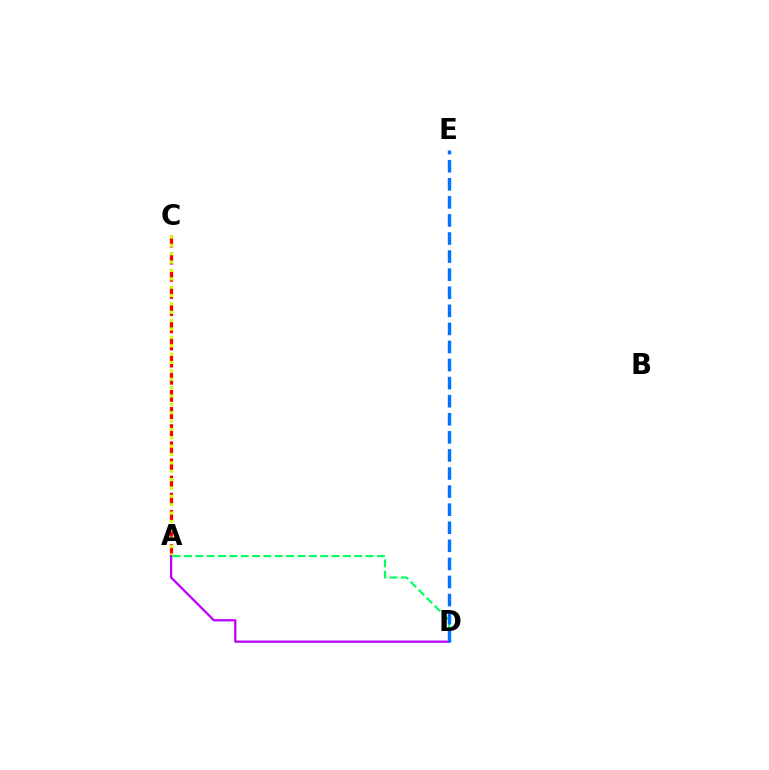{('A', 'C'): [{'color': '#ff0000', 'line_style': 'dashed', 'thickness': 2.33}, {'color': '#d1ff00', 'line_style': 'dotted', 'thickness': 2.27}], ('A', 'D'): [{'color': '#b900ff', 'line_style': 'solid', 'thickness': 1.62}, {'color': '#00ff5c', 'line_style': 'dashed', 'thickness': 1.54}], ('D', 'E'): [{'color': '#0074ff', 'line_style': 'dashed', 'thickness': 2.46}]}